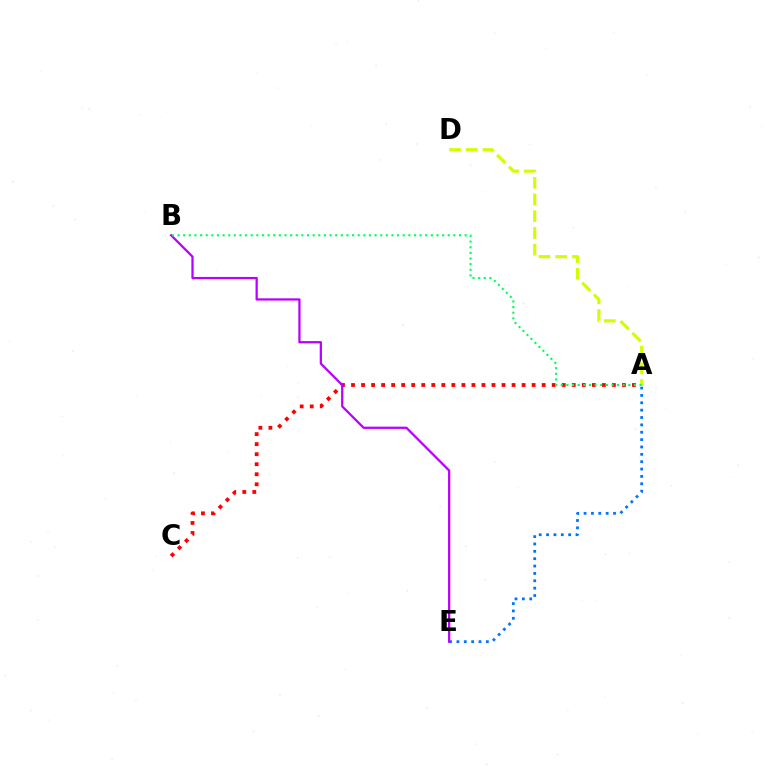{('A', 'E'): [{'color': '#0074ff', 'line_style': 'dotted', 'thickness': 2.0}], ('A', 'C'): [{'color': '#ff0000', 'line_style': 'dotted', 'thickness': 2.73}], ('A', 'D'): [{'color': '#d1ff00', 'line_style': 'dashed', 'thickness': 2.27}], ('B', 'E'): [{'color': '#b900ff', 'line_style': 'solid', 'thickness': 1.62}], ('A', 'B'): [{'color': '#00ff5c', 'line_style': 'dotted', 'thickness': 1.53}]}